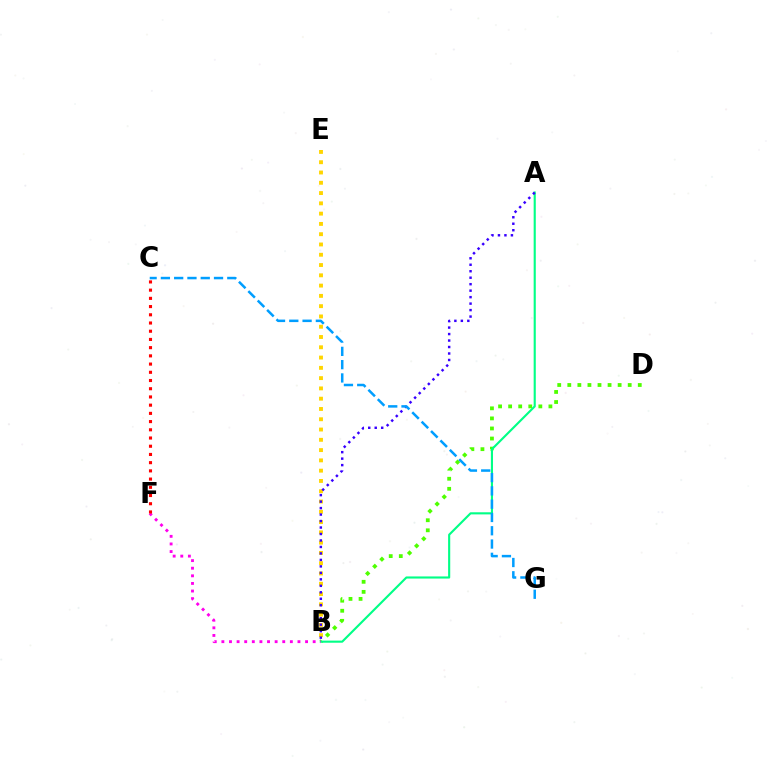{('B', 'E'): [{'color': '#ffd500', 'line_style': 'dotted', 'thickness': 2.79}], ('B', 'D'): [{'color': '#4fff00', 'line_style': 'dotted', 'thickness': 2.74}], ('A', 'B'): [{'color': '#00ff86', 'line_style': 'solid', 'thickness': 1.53}, {'color': '#3700ff', 'line_style': 'dotted', 'thickness': 1.76}], ('C', 'G'): [{'color': '#009eff', 'line_style': 'dashed', 'thickness': 1.8}], ('B', 'F'): [{'color': '#ff00ed', 'line_style': 'dotted', 'thickness': 2.07}], ('C', 'F'): [{'color': '#ff0000', 'line_style': 'dotted', 'thickness': 2.23}]}